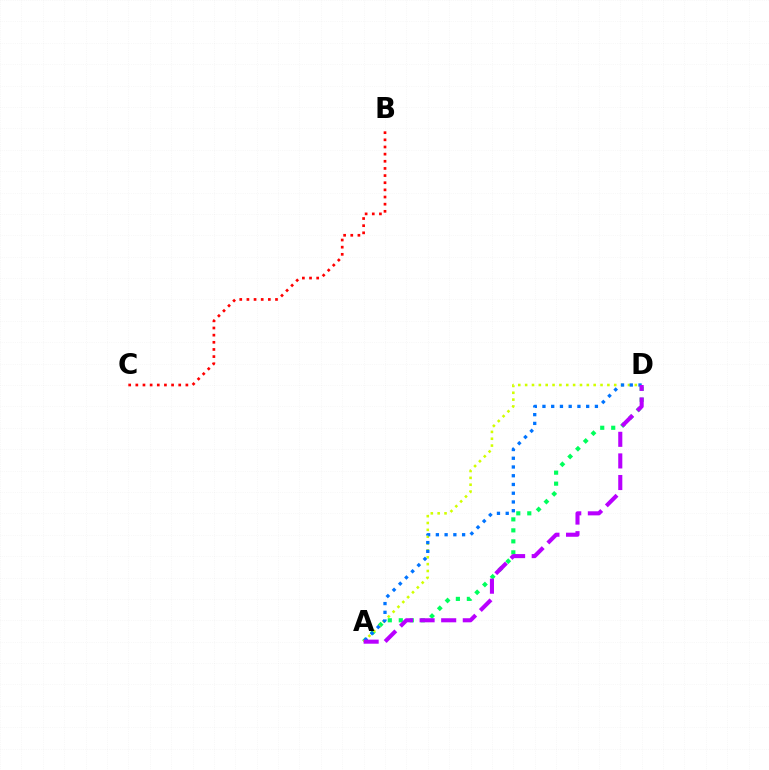{('B', 'C'): [{'color': '#ff0000', 'line_style': 'dotted', 'thickness': 1.94}], ('A', 'D'): [{'color': '#00ff5c', 'line_style': 'dotted', 'thickness': 2.99}, {'color': '#d1ff00', 'line_style': 'dotted', 'thickness': 1.86}, {'color': '#0074ff', 'line_style': 'dotted', 'thickness': 2.38}, {'color': '#b900ff', 'line_style': 'dashed', 'thickness': 2.93}]}